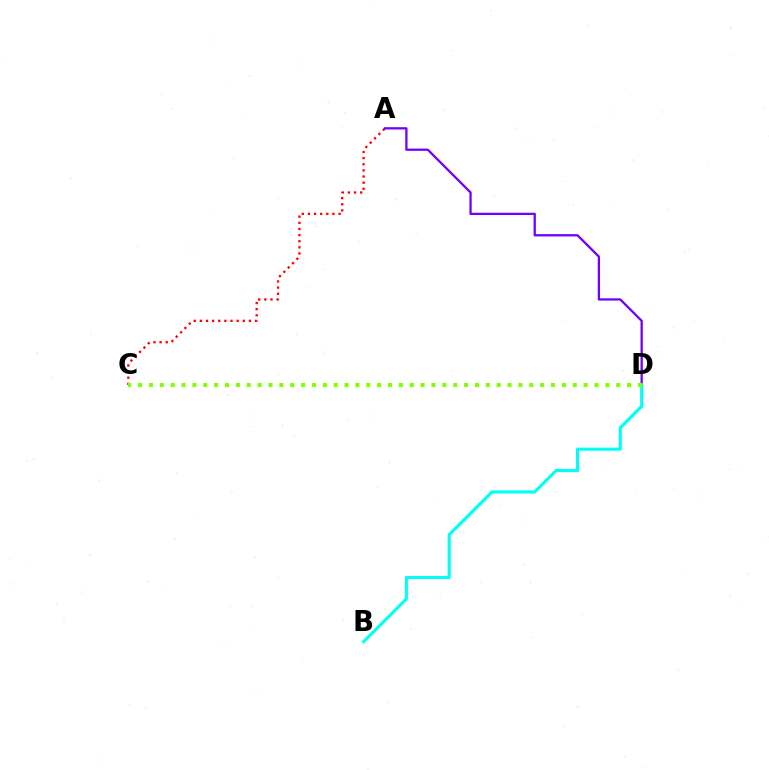{('A', 'C'): [{'color': '#ff0000', 'line_style': 'dotted', 'thickness': 1.67}], ('A', 'D'): [{'color': '#7200ff', 'line_style': 'solid', 'thickness': 1.65}], ('B', 'D'): [{'color': '#00fff6', 'line_style': 'solid', 'thickness': 2.23}], ('C', 'D'): [{'color': '#84ff00', 'line_style': 'dotted', 'thickness': 2.95}]}